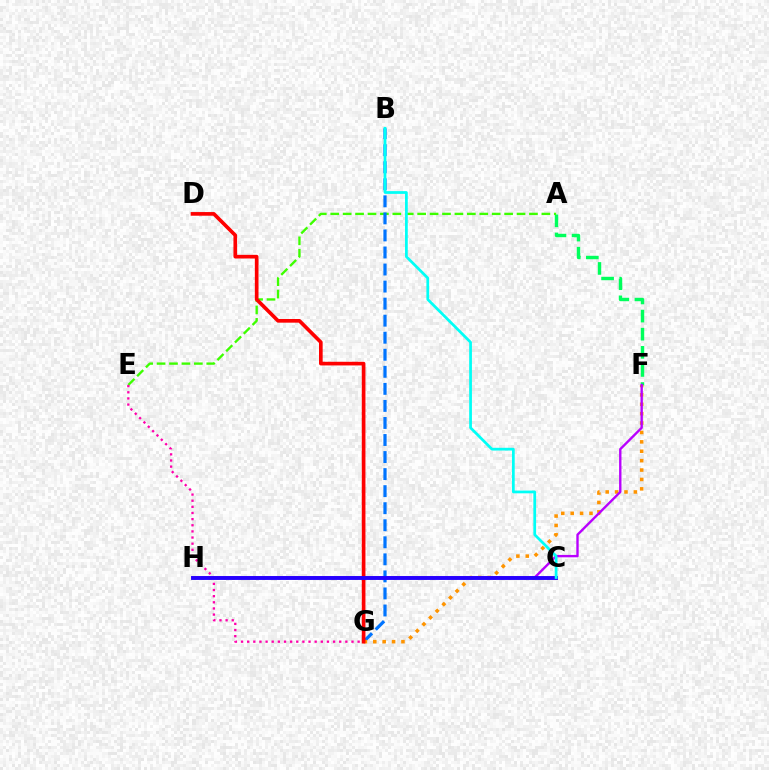{('A', 'F'): [{'color': '#00ff5c', 'line_style': 'dashed', 'thickness': 2.46}], ('C', 'H'): [{'color': '#d1ff00', 'line_style': 'dotted', 'thickness': 2.09}, {'color': '#2500ff', 'line_style': 'solid', 'thickness': 2.8}], ('A', 'E'): [{'color': '#3dff00', 'line_style': 'dashed', 'thickness': 1.69}], ('E', 'G'): [{'color': '#ff00ac', 'line_style': 'dotted', 'thickness': 1.67}], ('B', 'G'): [{'color': '#0074ff', 'line_style': 'dashed', 'thickness': 2.32}], ('F', 'G'): [{'color': '#ff9400', 'line_style': 'dotted', 'thickness': 2.55}], ('F', 'H'): [{'color': '#b900ff', 'line_style': 'solid', 'thickness': 1.71}], ('D', 'G'): [{'color': '#ff0000', 'line_style': 'solid', 'thickness': 2.63}], ('B', 'C'): [{'color': '#00fff6', 'line_style': 'solid', 'thickness': 1.97}]}